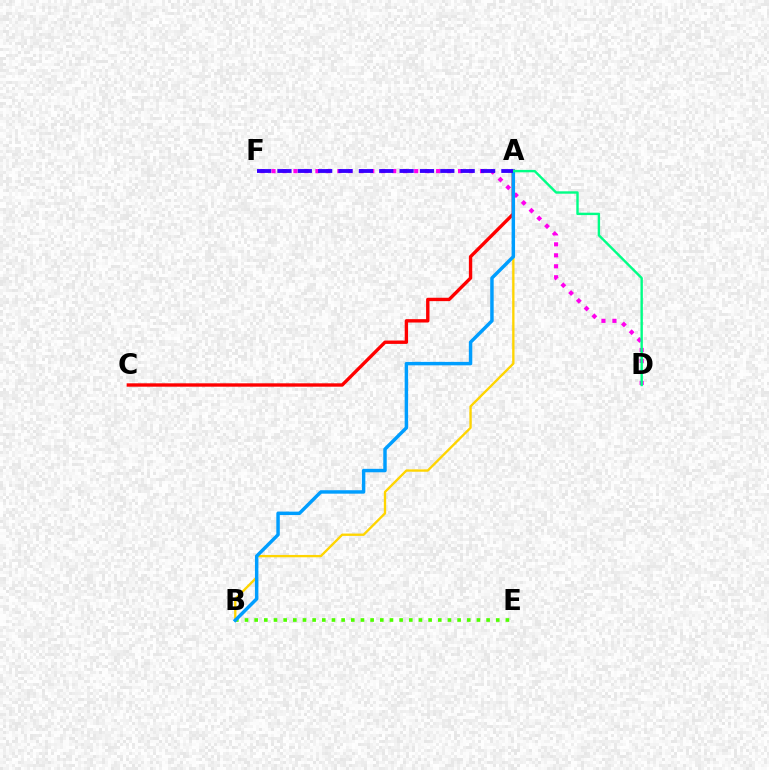{('D', 'F'): [{'color': '#ff00ed', 'line_style': 'dotted', 'thickness': 2.98}], ('B', 'E'): [{'color': '#4fff00', 'line_style': 'dotted', 'thickness': 2.63}], ('A', 'C'): [{'color': '#ff0000', 'line_style': 'solid', 'thickness': 2.42}], ('A', 'B'): [{'color': '#ffd500', 'line_style': 'solid', 'thickness': 1.69}, {'color': '#009eff', 'line_style': 'solid', 'thickness': 2.48}], ('A', 'D'): [{'color': '#00ff86', 'line_style': 'solid', 'thickness': 1.73}], ('A', 'F'): [{'color': '#3700ff', 'line_style': 'dashed', 'thickness': 2.77}]}